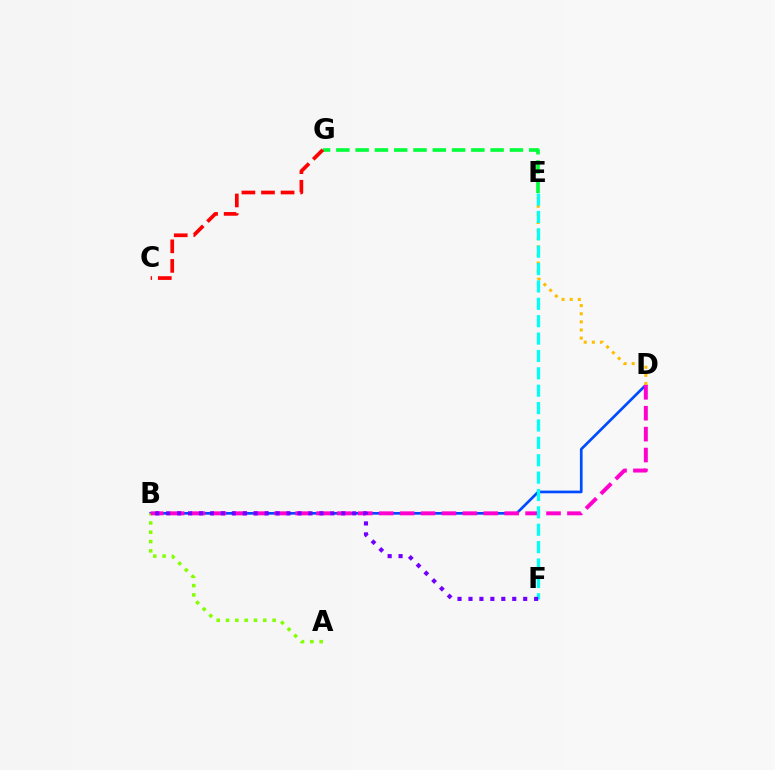{('E', 'G'): [{'color': '#00ff39', 'line_style': 'dashed', 'thickness': 2.62}], ('B', 'D'): [{'color': '#004bff', 'line_style': 'solid', 'thickness': 1.93}, {'color': '#ff00cf', 'line_style': 'dashed', 'thickness': 2.84}], ('A', 'B'): [{'color': '#84ff00', 'line_style': 'dotted', 'thickness': 2.53}], ('D', 'E'): [{'color': '#ffbd00', 'line_style': 'dotted', 'thickness': 2.21}], ('E', 'F'): [{'color': '#00fff6', 'line_style': 'dashed', 'thickness': 2.36}], ('B', 'F'): [{'color': '#7200ff', 'line_style': 'dotted', 'thickness': 2.97}], ('C', 'G'): [{'color': '#ff0000', 'line_style': 'dashed', 'thickness': 2.66}]}